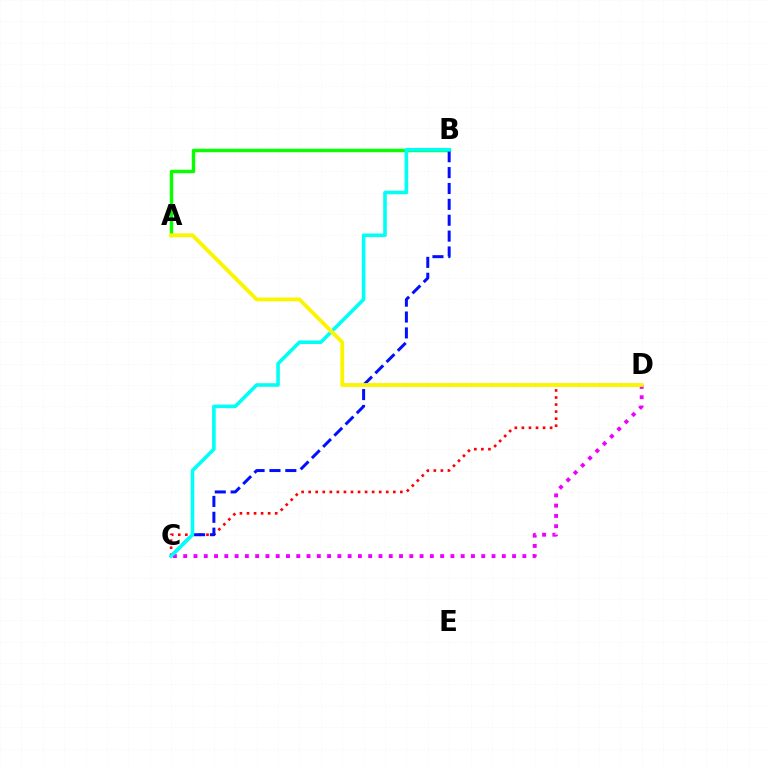{('C', 'D'): [{'color': '#ee00ff', 'line_style': 'dotted', 'thickness': 2.79}, {'color': '#ff0000', 'line_style': 'dotted', 'thickness': 1.92}], ('A', 'B'): [{'color': '#08ff00', 'line_style': 'solid', 'thickness': 2.47}], ('B', 'C'): [{'color': '#0010ff', 'line_style': 'dashed', 'thickness': 2.16}, {'color': '#00fff6', 'line_style': 'solid', 'thickness': 2.59}], ('A', 'D'): [{'color': '#fcf500', 'line_style': 'solid', 'thickness': 2.76}]}